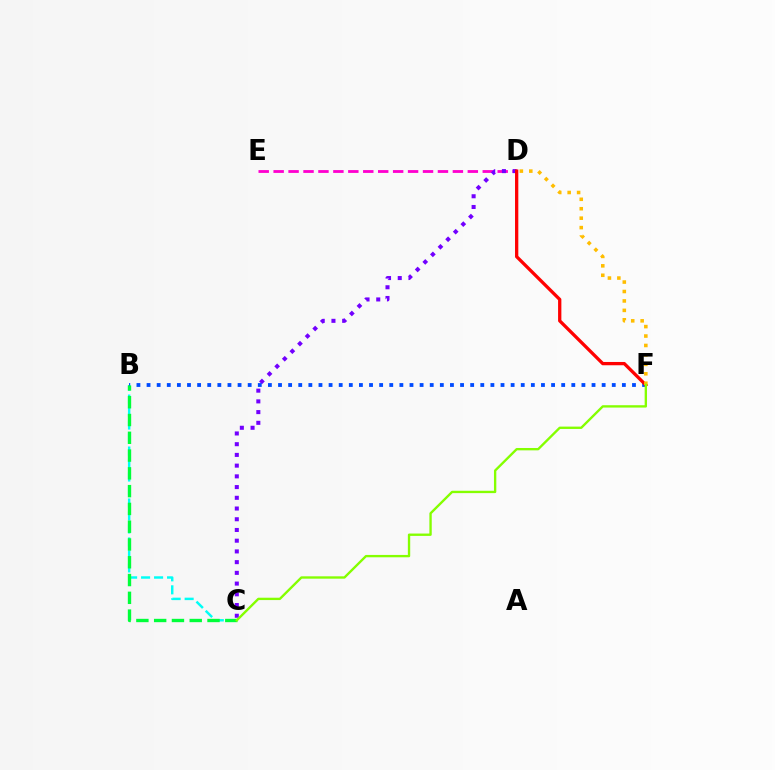{('B', 'C'): [{'color': '#00fff6', 'line_style': 'dashed', 'thickness': 1.76}, {'color': '#00ff39', 'line_style': 'dashed', 'thickness': 2.42}], ('D', 'E'): [{'color': '#ff00cf', 'line_style': 'dashed', 'thickness': 2.03}], ('C', 'D'): [{'color': '#7200ff', 'line_style': 'dotted', 'thickness': 2.91}], ('B', 'F'): [{'color': '#004bff', 'line_style': 'dotted', 'thickness': 2.75}], ('D', 'F'): [{'color': '#ff0000', 'line_style': 'solid', 'thickness': 2.37}, {'color': '#ffbd00', 'line_style': 'dotted', 'thickness': 2.56}], ('C', 'F'): [{'color': '#84ff00', 'line_style': 'solid', 'thickness': 1.7}]}